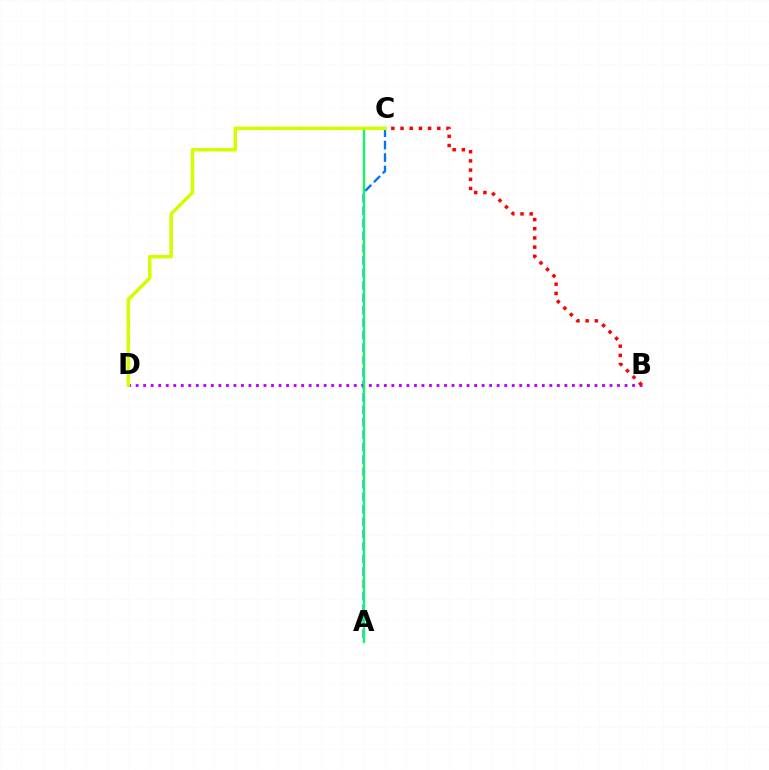{('B', 'D'): [{'color': '#b900ff', 'line_style': 'dotted', 'thickness': 2.04}], ('B', 'C'): [{'color': '#ff0000', 'line_style': 'dotted', 'thickness': 2.5}], ('A', 'C'): [{'color': '#0074ff', 'line_style': 'dashed', 'thickness': 1.69}, {'color': '#00ff5c', 'line_style': 'solid', 'thickness': 1.59}], ('C', 'D'): [{'color': '#d1ff00', 'line_style': 'solid', 'thickness': 2.54}]}